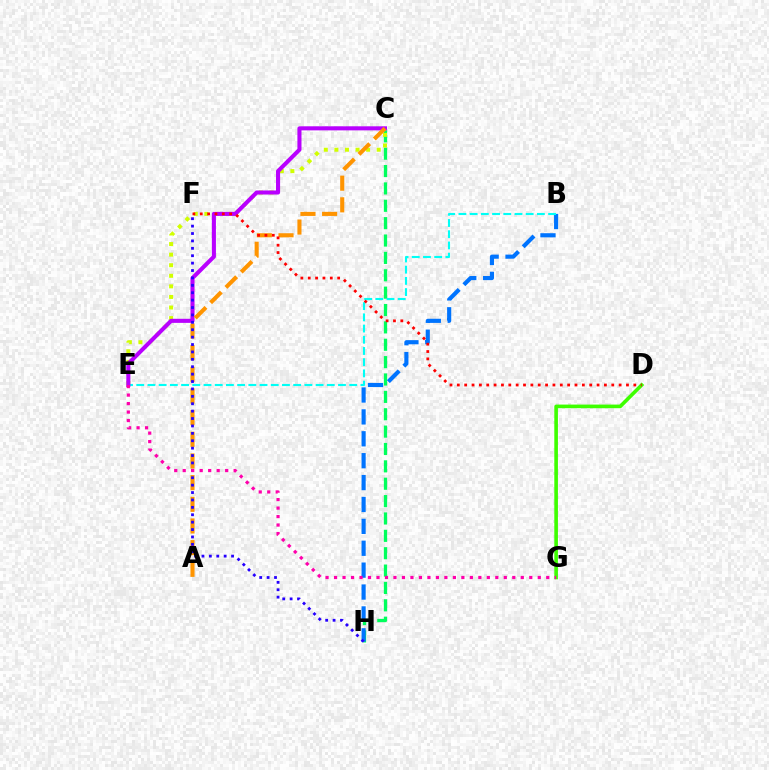{('C', 'H'): [{'color': '#00ff5c', 'line_style': 'dashed', 'thickness': 2.36}], ('B', 'H'): [{'color': '#0074ff', 'line_style': 'dashed', 'thickness': 2.97}], ('D', 'G'): [{'color': '#3dff00', 'line_style': 'solid', 'thickness': 2.61}], ('C', 'E'): [{'color': '#d1ff00', 'line_style': 'dotted', 'thickness': 2.87}, {'color': '#b900ff', 'line_style': 'solid', 'thickness': 2.93}], ('B', 'E'): [{'color': '#00fff6', 'line_style': 'dashed', 'thickness': 1.52}], ('A', 'C'): [{'color': '#ff9400', 'line_style': 'dashed', 'thickness': 2.94}], ('F', 'H'): [{'color': '#2500ff', 'line_style': 'dotted', 'thickness': 2.01}], ('D', 'F'): [{'color': '#ff0000', 'line_style': 'dotted', 'thickness': 2.0}], ('E', 'G'): [{'color': '#ff00ac', 'line_style': 'dotted', 'thickness': 2.31}]}